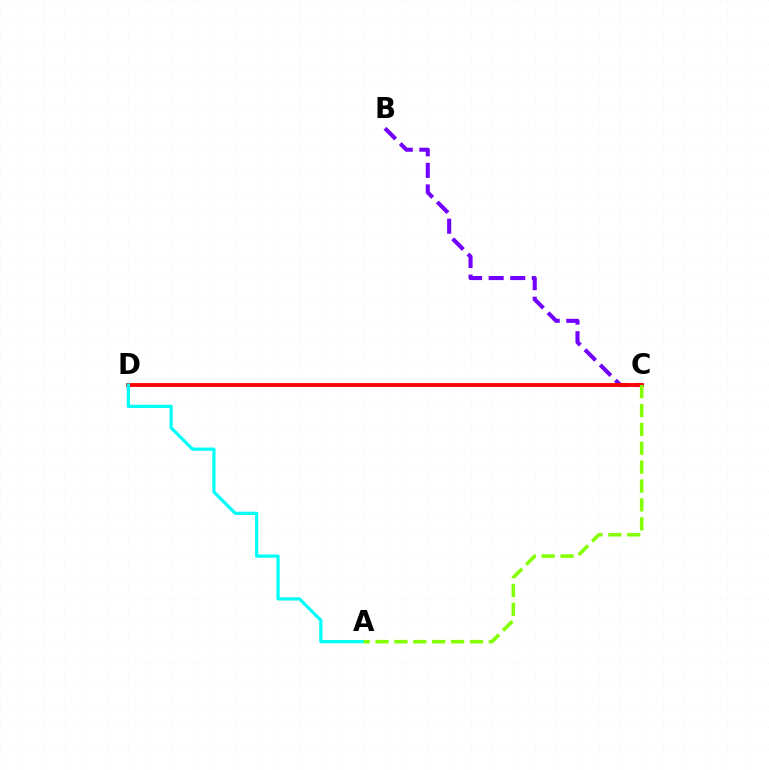{('B', 'C'): [{'color': '#7200ff', 'line_style': 'dashed', 'thickness': 2.93}], ('C', 'D'): [{'color': '#ff0000', 'line_style': 'solid', 'thickness': 2.77}], ('A', 'D'): [{'color': '#00fff6', 'line_style': 'solid', 'thickness': 2.33}], ('A', 'C'): [{'color': '#84ff00', 'line_style': 'dashed', 'thickness': 2.57}]}